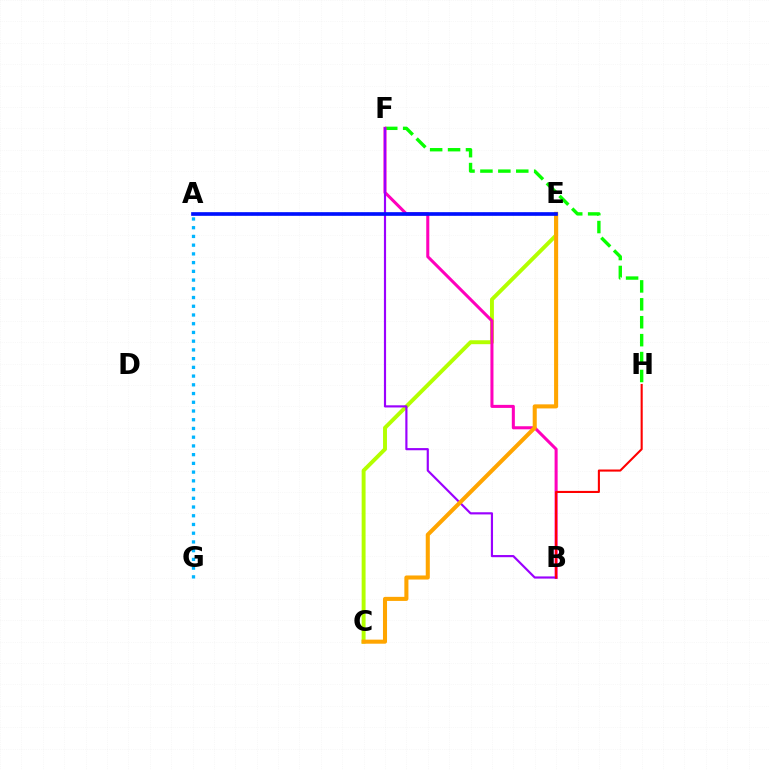{('A', 'E'): [{'color': '#00ff9d', 'line_style': 'dotted', 'thickness': 1.58}, {'color': '#0010ff', 'line_style': 'solid', 'thickness': 2.64}], ('F', 'H'): [{'color': '#08ff00', 'line_style': 'dashed', 'thickness': 2.43}], ('C', 'E'): [{'color': '#b3ff00', 'line_style': 'solid', 'thickness': 2.82}, {'color': '#ffa500', 'line_style': 'solid', 'thickness': 2.93}], ('A', 'G'): [{'color': '#00b5ff', 'line_style': 'dotted', 'thickness': 2.37}], ('B', 'F'): [{'color': '#ff00bd', 'line_style': 'solid', 'thickness': 2.19}, {'color': '#9b00ff', 'line_style': 'solid', 'thickness': 1.56}], ('B', 'H'): [{'color': '#ff0000', 'line_style': 'solid', 'thickness': 1.51}]}